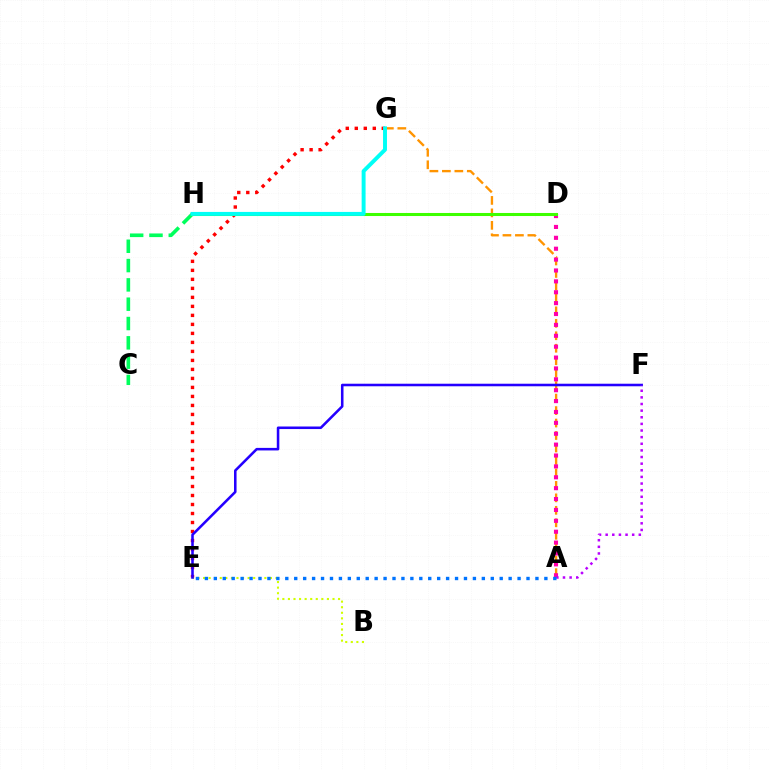{('A', 'G'): [{'color': '#ff9400', 'line_style': 'dashed', 'thickness': 1.69}], ('B', 'E'): [{'color': '#d1ff00', 'line_style': 'dotted', 'thickness': 1.51}], ('A', 'D'): [{'color': '#ff00ac', 'line_style': 'dotted', 'thickness': 2.96}], ('E', 'G'): [{'color': '#ff0000', 'line_style': 'dotted', 'thickness': 2.45}], ('E', 'F'): [{'color': '#2500ff', 'line_style': 'solid', 'thickness': 1.84}], ('C', 'H'): [{'color': '#00ff5c', 'line_style': 'dashed', 'thickness': 2.62}], ('D', 'H'): [{'color': '#3dff00', 'line_style': 'solid', 'thickness': 2.19}], ('G', 'H'): [{'color': '#00fff6', 'line_style': 'solid', 'thickness': 2.83}], ('A', 'F'): [{'color': '#b900ff', 'line_style': 'dotted', 'thickness': 1.8}], ('A', 'E'): [{'color': '#0074ff', 'line_style': 'dotted', 'thickness': 2.43}]}